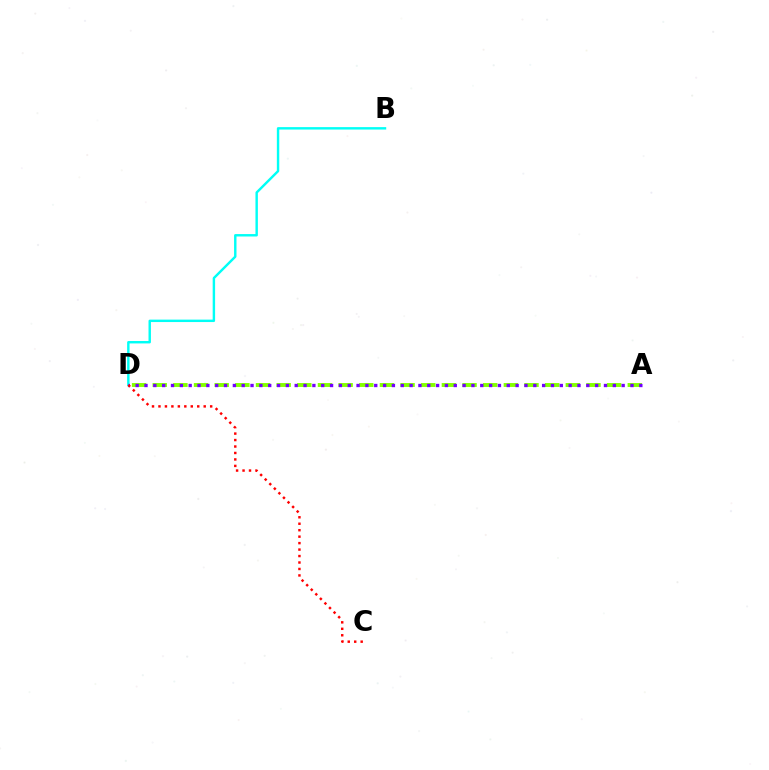{('B', 'D'): [{'color': '#00fff6', 'line_style': 'solid', 'thickness': 1.75}], ('A', 'D'): [{'color': '#84ff00', 'line_style': 'dashed', 'thickness': 2.81}, {'color': '#7200ff', 'line_style': 'dotted', 'thickness': 2.4}], ('C', 'D'): [{'color': '#ff0000', 'line_style': 'dotted', 'thickness': 1.76}]}